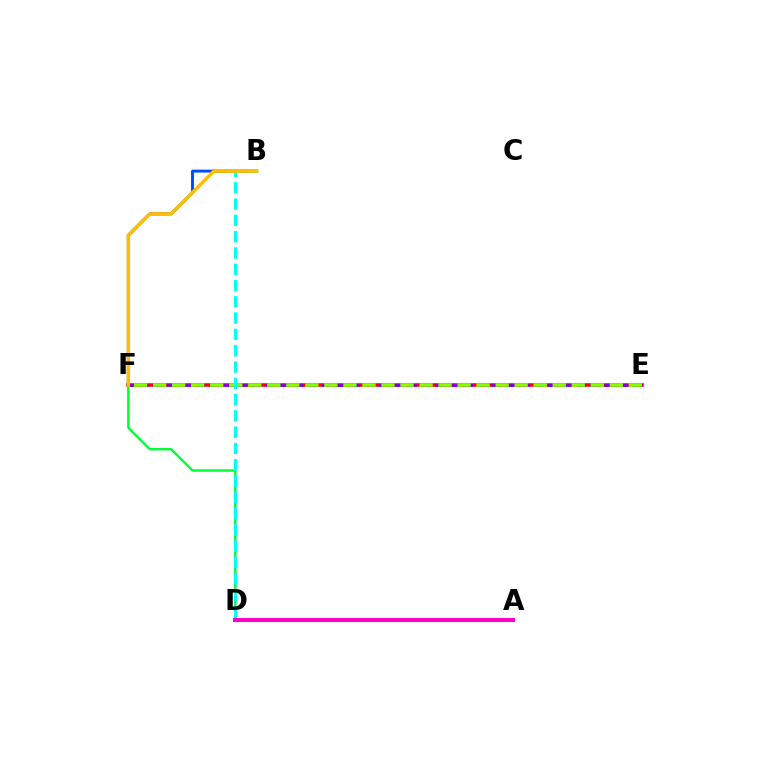{('E', 'F'): [{'color': '#ff0000', 'line_style': 'solid', 'thickness': 2.56}, {'color': '#7200ff', 'line_style': 'dashed', 'thickness': 1.92}, {'color': '#84ff00', 'line_style': 'dashed', 'thickness': 2.59}], ('B', 'F'): [{'color': '#004bff', 'line_style': 'solid', 'thickness': 2.1}, {'color': '#ffbd00', 'line_style': 'solid', 'thickness': 2.46}], ('D', 'F'): [{'color': '#00ff39', 'line_style': 'solid', 'thickness': 1.74}], ('B', 'D'): [{'color': '#00fff6', 'line_style': 'dashed', 'thickness': 2.21}], ('A', 'D'): [{'color': '#ff00cf', 'line_style': 'solid', 'thickness': 2.93}]}